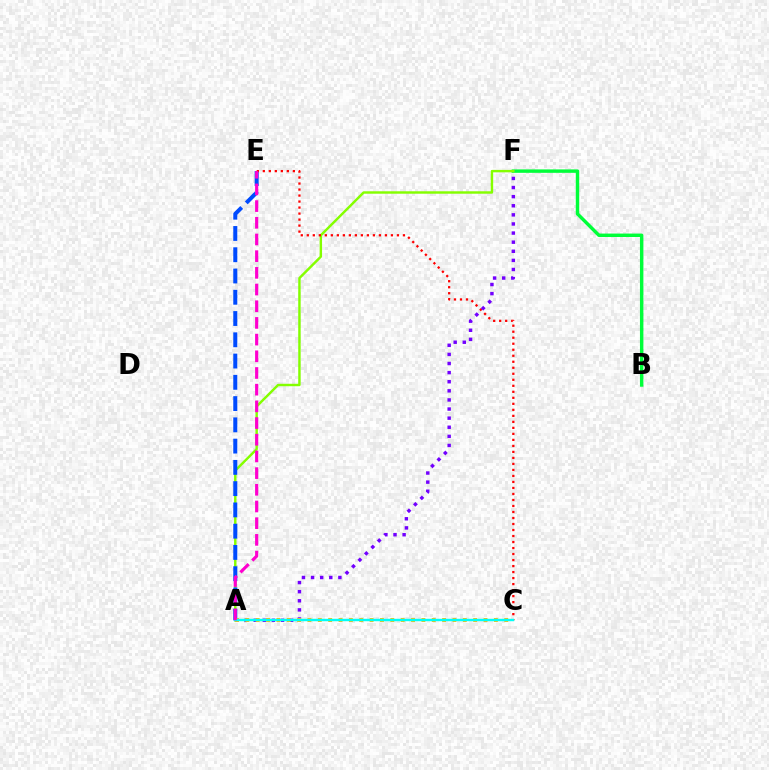{('B', 'F'): [{'color': '#00ff39', 'line_style': 'solid', 'thickness': 2.47}], ('A', 'F'): [{'color': '#84ff00', 'line_style': 'solid', 'thickness': 1.76}, {'color': '#7200ff', 'line_style': 'dotted', 'thickness': 2.47}], ('A', 'E'): [{'color': '#004bff', 'line_style': 'dashed', 'thickness': 2.89}, {'color': '#ff00cf', 'line_style': 'dashed', 'thickness': 2.27}], ('C', 'E'): [{'color': '#ff0000', 'line_style': 'dotted', 'thickness': 1.63}], ('A', 'C'): [{'color': '#ffbd00', 'line_style': 'dotted', 'thickness': 2.81}, {'color': '#00fff6', 'line_style': 'solid', 'thickness': 1.75}]}